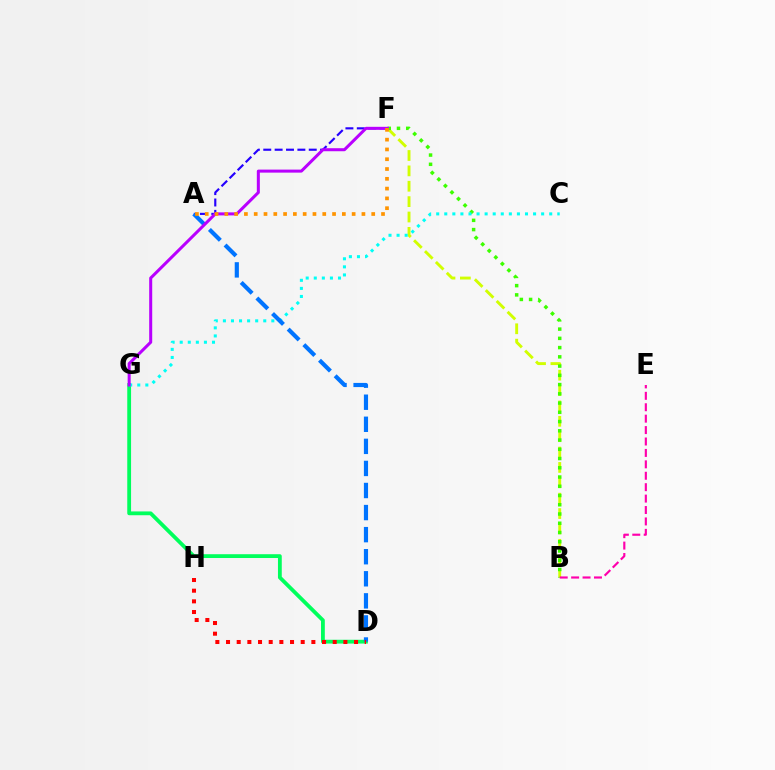{('B', 'F'): [{'color': '#d1ff00', 'line_style': 'dashed', 'thickness': 2.09}, {'color': '#3dff00', 'line_style': 'dotted', 'thickness': 2.51}], ('D', 'G'): [{'color': '#00ff5c', 'line_style': 'solid', 'thickness': 2.74}], ('C', 'G'): [{'color': '#00fff6', 'line_style': 'dotted', 'thickness': 2.19}], ('A', 'F'): [{'color': '#2500ff', 'line_style': 'dashed', 'thickness': 1.54}, {'color': '#ff9400', 'line_style': 'dotted', 'thickness': 2.66}], ('A', 'D'): [{'color': '#0074ff', 'line_style': 'dashed', 'thickness': 3.0}], ('F', 'G'): [{'color': '#b900ff', 'line_style': 'solid', 'thickness': 2.18}], ('B', 'E'): [{'color': '#ff00ac', 'line_style': 'dashed', 'thickness': 1.55}], ('D', 'H'): [{'color': '#ff0000', 'line_style': 'dotted', 'thickness': 2.9}]}